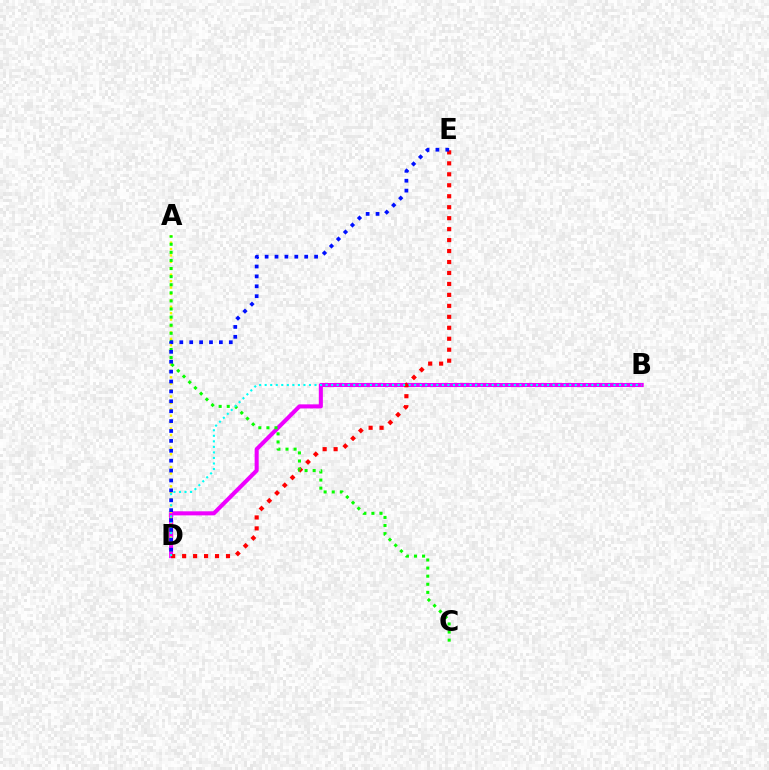{('B', 'D'): [{'color': '#ee00ff', 'line_style': 'solid', 'thickness': 2.93}, {'color': '#00fff6', 'line_style': 'dotted', 'thickness': 1.5}], ('D', 'E'): [{'color': '#ff0000', 'line_style': 'dotted', 'thickness': 2.98}, {'color': '#0010ff', 'line_style': 'dotted', 'thickness': 2.69}], ('A', 'D'): [{'color': '#fcf500', 'line_style': 'dotted', 'thickness': 1.74}], ('A', 'C'): [{'color': '#08ff00', 'line_style': 'dotted', 'thickness': 2.2}]}